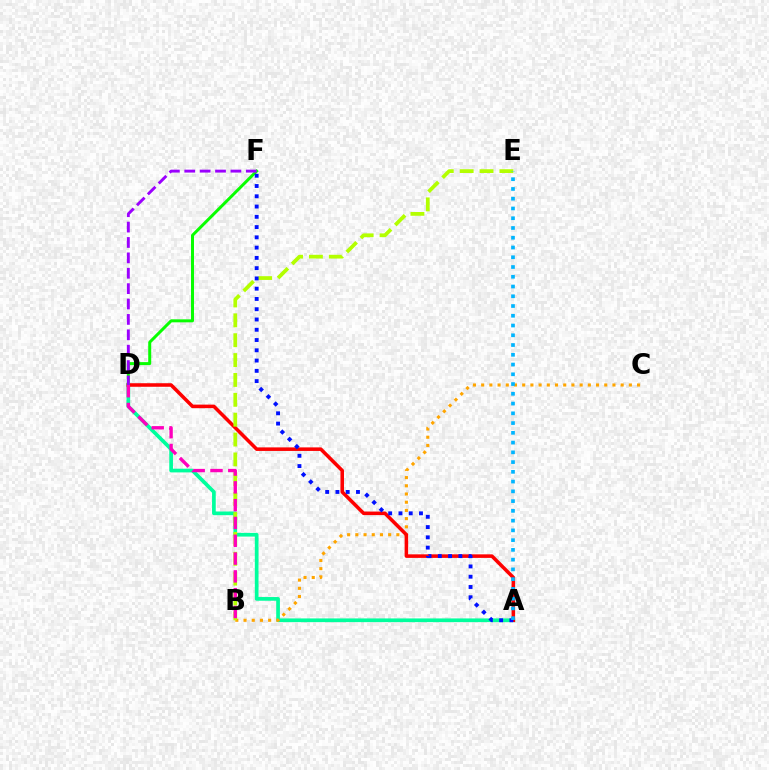{('A', 'D'): [{'color': '#00ff9d', 'line_style': 'solid', 'thickness': 2.66}, {'color': '#ff0000', 'line_style': 'solid', 'thickness': 2.56}], ('B', 'C'): [{'color': '#ffa500', 'line_style': 'dotted', 'thickness': 2.23}], ('B', 'E'): [{'color': '#b3ff00', 'line_style': 'dashed', 'thickness': 2.7}], ('D', 'F'): [{'color': '#08ff00', 'line_style': 'solid', 'thickness': 2.15}, {'color': '#9b00ff', 'line_style': 'dashed', 'thickness': 2.09}], ('B', 'D'): [{'color': '#ff00bd', 'line_style': 'dashed', 'thickness': 2.42}], ('A', 'F'): [{'color': '#0010ff', 'line_style': 'dotted', 'thickness': 2.79}], ('A', 'E'): [{'color': '#00b5ff', 'line_style': 'dotted', 'thickness': 2.65}]}